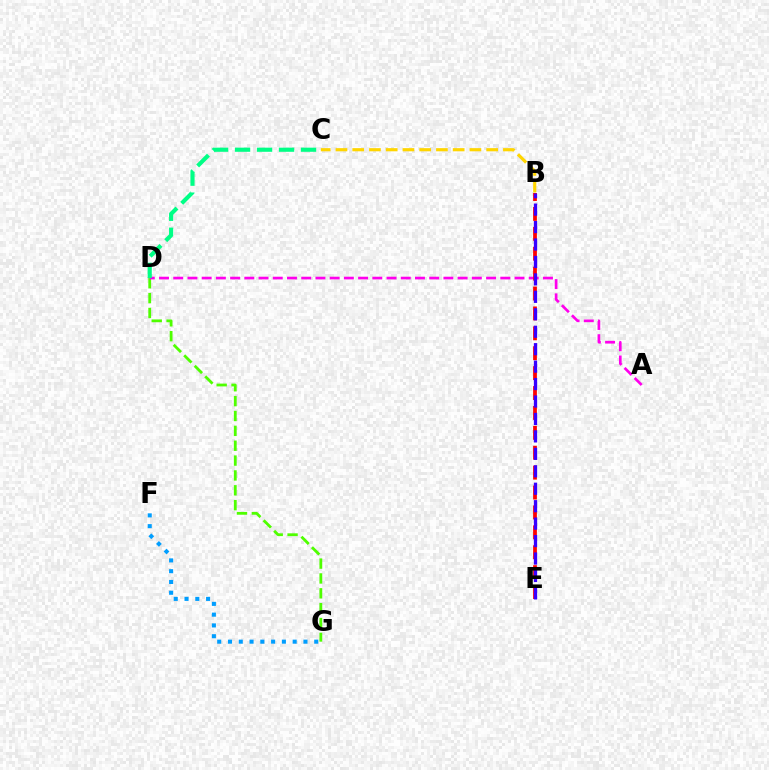{('D', 'G'): [{'color': '#4fff00', 'line_style': 'dashed', 'thickness': 2.02}], ('F', 'G'): [{'color': '#009eff', 'line_style': 'dotted', 'thickness': 2.93}], ('A', 'D'): [{'color': '#ff00ed', 'line_style': 'dashed', 'thickness': 1.93}], ('B', 'E'): [{'color': '#ff0000', 'line_style': 'dashed', 'thickness': 2.7}, {'color': '#3700ff', 'line_style': 'dashed', 'thickness': 2.37}], ('B', 'C'): [{'color': '#ffd500', 'line_style': 'dashed', 'thickness': 2.27}], ('C', 'D'): [{'color': '#00ff86', 'line_style': 'dashed', 'thickness': 2.99}]}